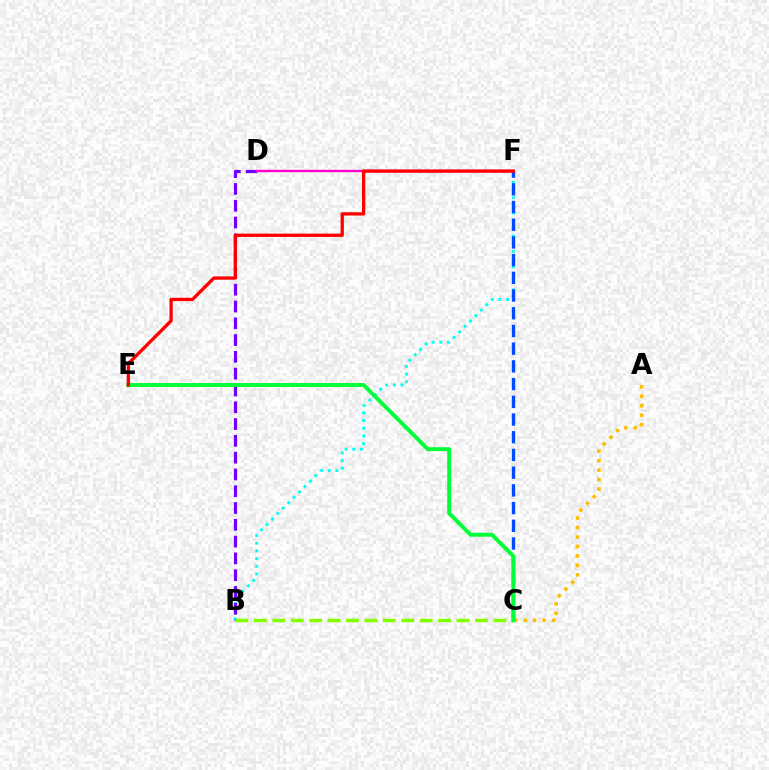{('B', 'F'): [{'color': '#00fff6', 'line_style': 'dotted', 'thickness': 2.09}], ('A', 'C'): [{'color': '#ffbd00', 'line_style': 'dotted', 'thickness': 2.57}], ('B', 'D'): [{'color': '#7200ff', 'line_style': 'dashed', 'thickness': 2.28}], ('D', 'F'): [{'color': '#ff00cf', 'line_style': 'solid', 'thickness': 1.7}], ('B', 'C'): [{'color': '#84ff00', 'line_style': 'dashed', 'thickness': 2.5}], ('C', 'F'): [{'color': '#004bff', 'line_style': 'dashed', 'thickness': 2.41}], ('C', 'E'): [{'color': '#00ff39', 'line_style': 'solid', 'thickness': 2.84}], ('E', 'F'): [{'color': '#ff0000', 'line_style': 'solid', 'thickness': 2.38}]}